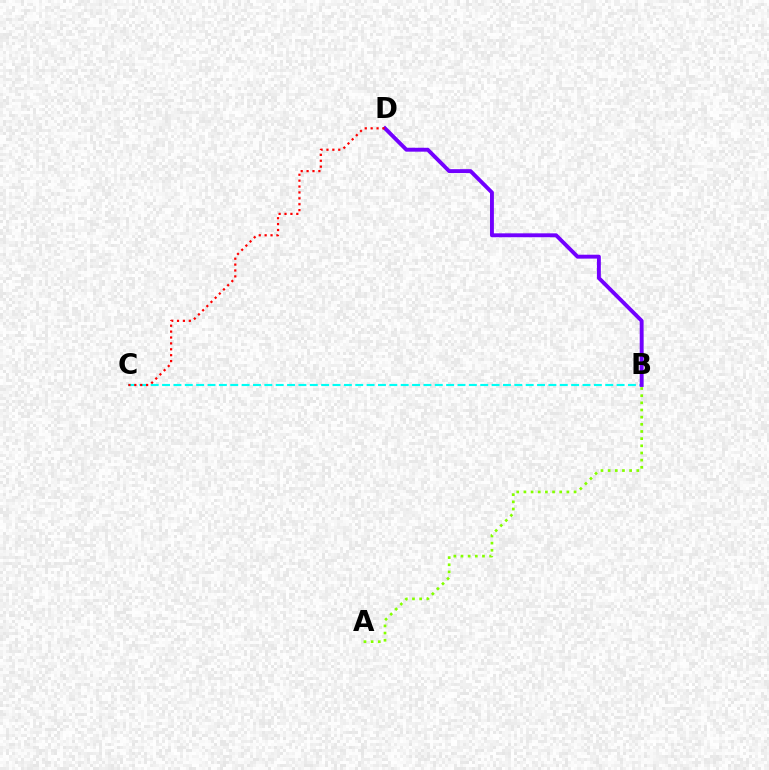{('B', 'C'): [{'color': '#00fff6', 'line_style': 'dashed', 'thickness': 1.54}], ('B', 'D'): [{'color': '#7200ff', 'line_style': 'solid', 'thickness': 2.8}], ('A', 'B'): [{'color': '#84ff00', 'line_style': 'dotted', 'thickness': 1.95}], ('C', 'D'): [{'color': '#ff0000', 'line_style': 'dotted', 'thickness': 1.6}]}